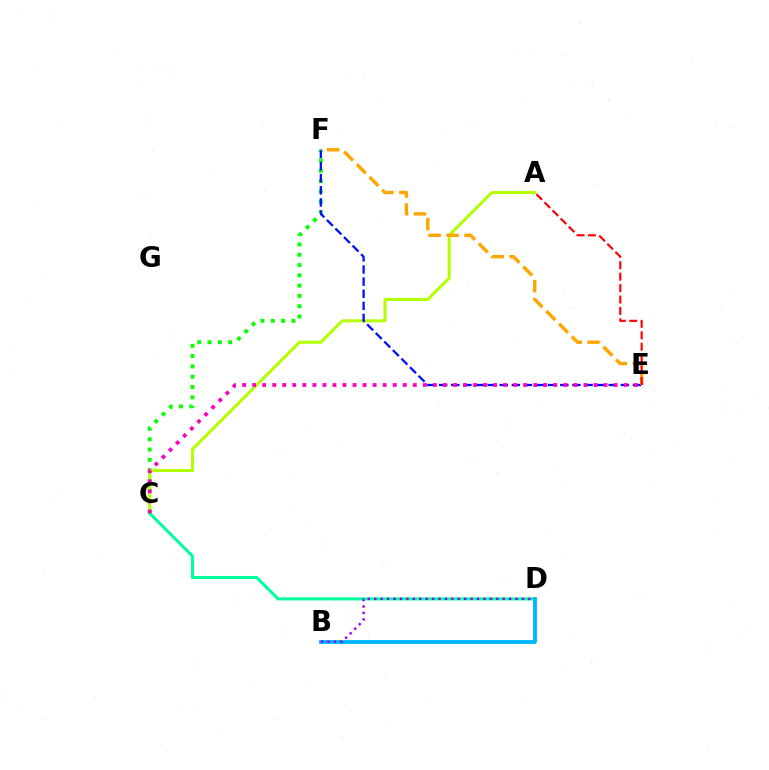{('C', 'F'): [{'color': '#08ff00', 'line_style': 'dotted', 'thickness': 2.8}], ('A', 'C'): [{'color': '#b3ff00', 'line_style': 'solid', 'thickness': 2.18}], ('C', 'D'): [{'color': '#00ff9d', 'line_style': 'solid', 'thickness': 2.2}], ('E', 'F'): [{'color': '#0010ff', 'line_style': 'dashed', 'thickness': 1.65}, {'color': '#ffa500', 'line_style': 'dashed', 'thickness': 2.44}], ('B', 'D'): [{'color': '#00b5ff', 'line_style': 'solid', 'thickness': 2.76}, {'color': '#9b00ff', 'line_style': 'dotted', 'thickness': 1.74}], ('C', 'E'): [{'color': '#ff00bd', 'line_style': 'dotted', 'thickness': 2.73}], ('A', 'E'): [{'color': '#ff0000', 'line_style': 'dashed', 'thickness': 1.55}]}